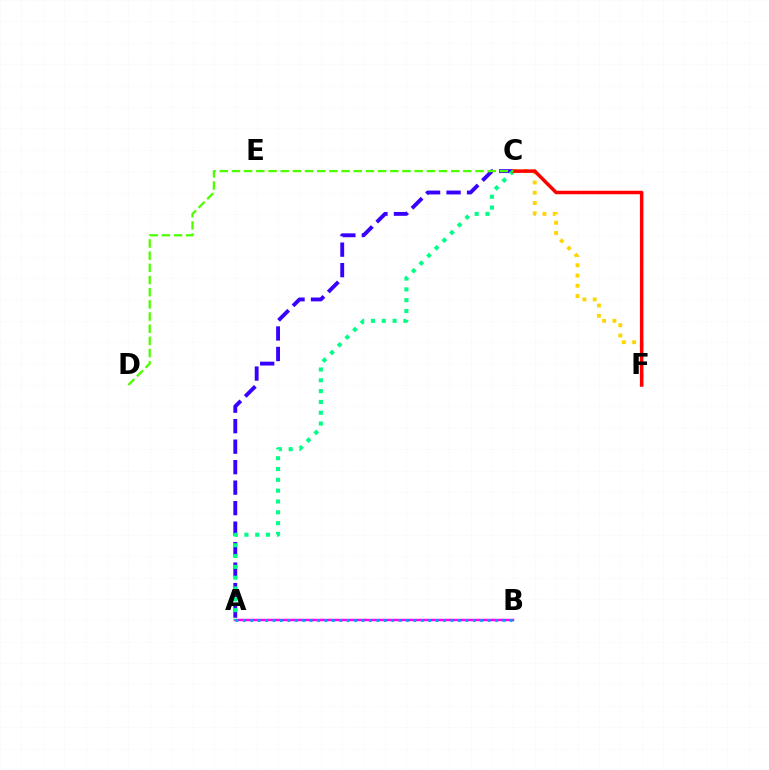{('A', 'B'): [{'color': '#ff00ed', 'line_style': 'solid', 'thickness': 1.77}, {'color': '#009eff', 'line_style': 'dotted', 'thickness': 2.01}], ('A', 'C'): [{'color': '#3700ff', 'line_style': 'dashed', 'thickness': 2.78}, {'color': '#00ff86', 'line_style': 'dotted', 'thickness': 2.94}], ('C', 'F'): [{'color': '#ffd500', 'line_style': 'dotted', 'thickness': 2.79}, {'color': '#ff0000', 'line_style': 'solid', 'thickness': 2.51}], ('C', 'D'): [{'color': '#4fff00', 'line_style': 'dashed', 'thickness': 1.65}]}